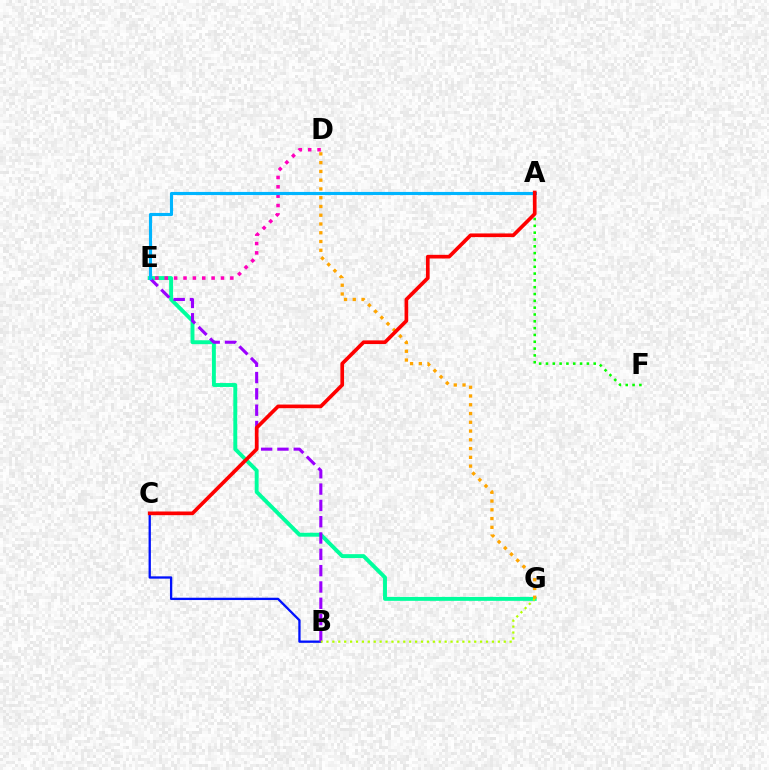{('E', 'G'): [{'color': '#00ff9d', 'line_style': 'solid', 'thickness': 2.81}], ('B', 'C'): [{'color': '#0010ff', 'line_style': 'solid', 'thickness': 1.66}], ('B', 'E'): [{'color': '#9b00ff', 'line_style': 'dashed', 'thickness': 2.22}], ('D', 'G'): [{'color': '#ffa500', 'line_style': 'dotted', 'thickness': 2.38}], ('A', 'F'): [{'color': '#08ff00', 'line_style': 'dotted', 'thickness': 1.85}], ('D', 'E'): [{'color': '#ff00bd', 'line_style': 'dotted', 'thickness': 2.54}], ('B', 'G'): [{'color': '#b3ff00', 'line_style': 'dotted', 'thickness': 1.61}], ('A', 'E'): [{'color': '#00b5ff', 'line_style': 'solid', 'thickness': 2.24}], ('A', 'C'): [{'color': '#ff0000', 'line_style': 'solid', 'thickness': 2.65}]}